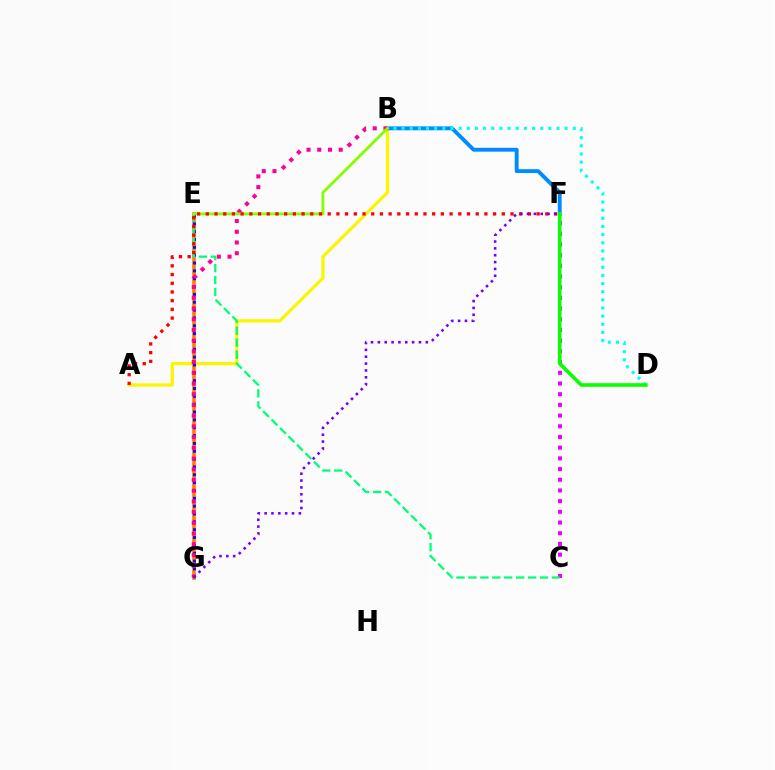{('A', 'B'): [{'color': '#fcf500', 'line_style': 'solid', 'thickness': 2.32}], ('E', 'G'): [{'color': '#ff7c00', 'line_style': 'solid', 'thickness': 2.62}, {'color': '#0010ff', 'line_style': 'dotted', 'thickness': 2.13}], ('C', 'F'): [{'color': '#ee00ff', 'line_style': 'dotted', 'thickness': 2.91}], ('B', 'F'): [{'color': '#008cff', 'line_style': 'solid', 'thickness': 2.79}], ('B', 'D'): [{'color': '#00fff6', 'line_style': 'dotted', 'thickness': 2.21}], ('C', 'E'): [{'color': '#00ff74', 'line_style': 'dashed', 'thickness': 1.62}], ('B', 'G'): [{'color': '#ff0094', 'line_style': 'dotted', 'thickness': 2.91}], ('B', 'E'): [{'color': '#84ff00', 'line_style': 'solid', 'thickness': 2.04}], ('A', 'F'): [{'color': '#ff0000', 'line_style': 'dotted', 'thickness': 2.37}], ('F', 'G'): [{'color': '#7200ff', 'line_style': 'dotted', 'thickness': 1.86}], ('D', 'F'): [{'color': '#08ff00', 'line_style': 'solid', 'thickness': 2.59}]}